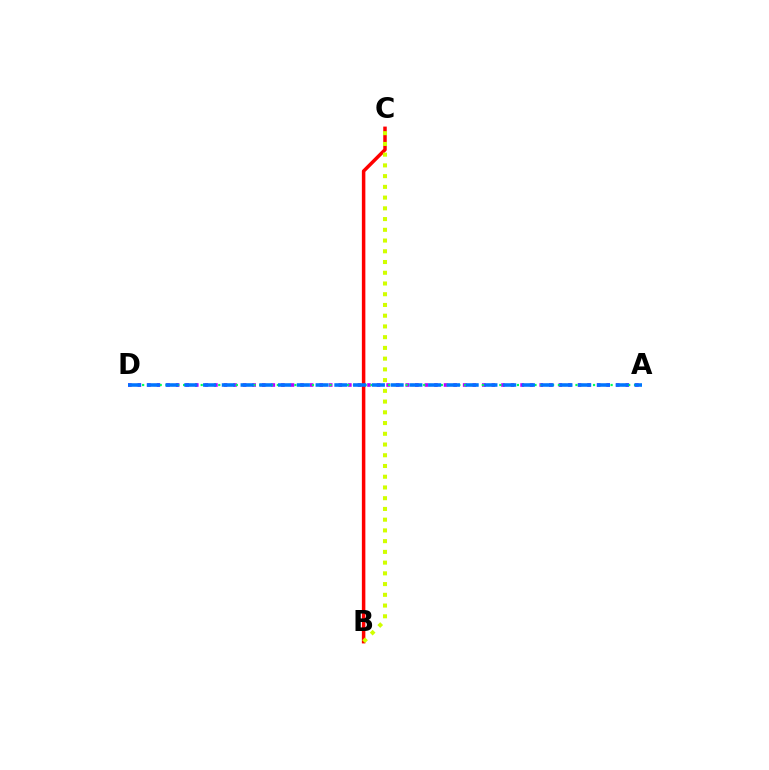{('A', 'D'): [{'color': '#b900ff', 'line_style': 'dotted', 'thickness': 2.6}, {'color': '#00ff5c', 'line_style': 'dotted', 'thickness': 1.59}, {'color': '#0074ff', 'line_style': 'dashed', 'thickness': 2.55}], ('B', 'C'): [{'color': '#ff0000', 'line_style': 'solid', 'thickness': 2.52}, {'color': '#d1ff00', 'line_style': 'dotted', 'thickness': 2.92}]}